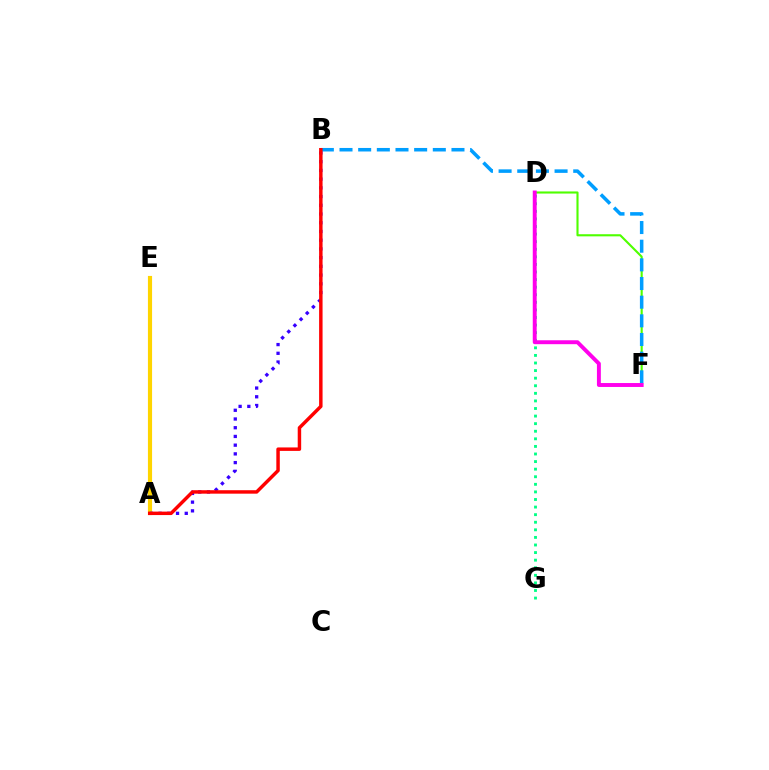{('A', 'E'): [{'color': '#ffd500', 'line_style': 'solid', 'thickness': 2.99}], ('D', 'G'): [{'color': '#00ff86', 'line_style': 'dotted', 'thickness': 2.06}], ('D', 'F'): [{'color': '#4fff00', 'line_style': 'solid', 'thickness': 1.52}, {'color': '#ff00ed', 'line_style': 'solid', 'thickness': 2.83}], ('B', 'F'): [{'color': '#009eff', 'line_style': 'dashed', 'thickness': 2.54}], ('A', 'B'): [{'color': '#3700ff', 'line_style': 'dotted', 'thickness': 2.37}, {'color': '#ff0000', 'line_style': 'solid', 'thickness': 2.49}]}